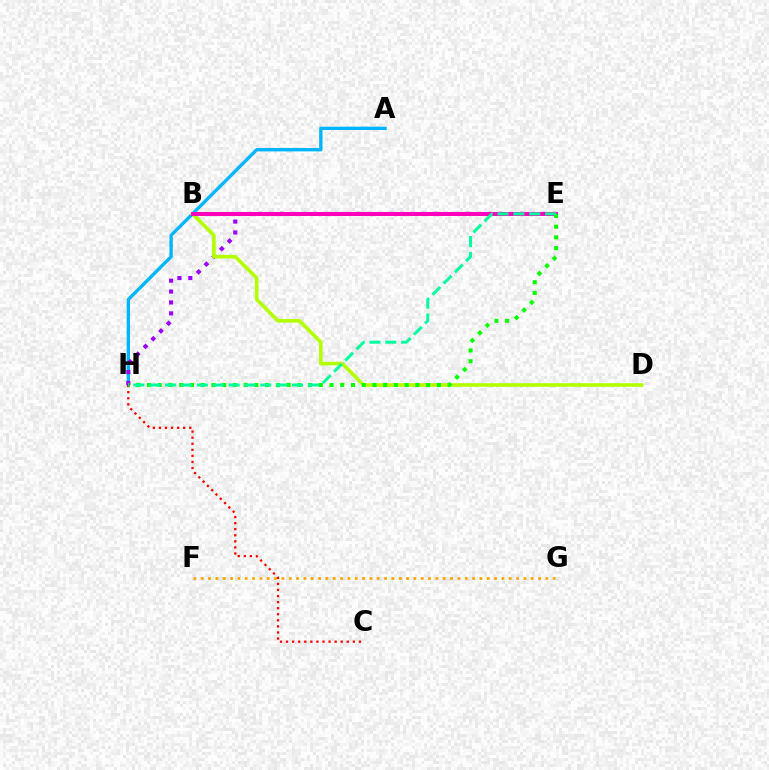{('B', 'E'): [{'color': '#0010ff', 'line_style': 'solid', 'thickness': 1.5}, {'color': '#ff00bd', 'line_style': 'solid', 'thickness': 2.87}], ('A', 'H'): [{'color': '#00b5ff', 'line_style': 'solid', 'thickness': 2.41}], ('F', 'G'): [{'color': '#ffa500', 'line_style': 'dotted', 'thickness': 1.99}], ('E', 'H'): [{'color': '#9b00ff', 'line_style': 'dotted', 'thickness': 2.96}, {'color': '#08ff00', 'line_style': 'dotted', 'thickness': 2.92}, {'color': '#00ff9d', 'line_style': 'dashed', 'thickness': 2.15}], ('B', 'D'): [{'color': '#b3ff00', 'line_style': 'solid', 'thickness': 2.59}], ('C', 'H'): [{'color': '#ff0000', 'line_style': 'dotted', 'thickness': 1.65}]}